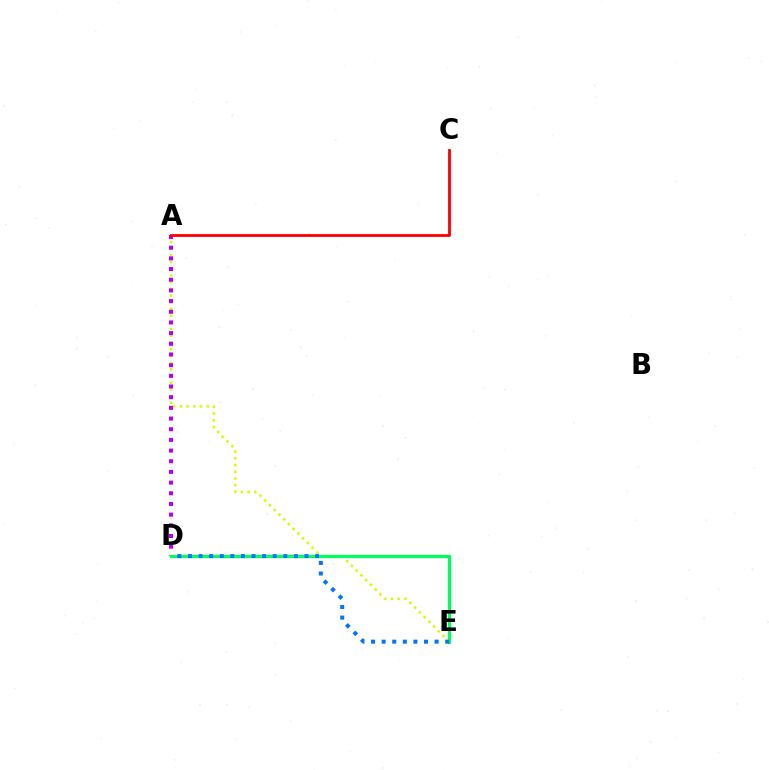{('A', 'E'): [{'color': '#d1ff00', 'line_style': 'dotted', 'thickness': 1.82}], ('A', 'D'): [{'color': '#b900ff', 'line_style': 'dotted', 'thickness': 2.9}], ('D', 'E'): [{'color': '#00ff5c', 'line_style': 'solid', 'thickness': 2.29}, {'color': '#0074ff', 'line_style': 'dotted', 'thickness': 2.88}], ('A', 'C'): [{'color': '#ff0000', 'line_style': 'solid', 'thickness': 2.03}]}